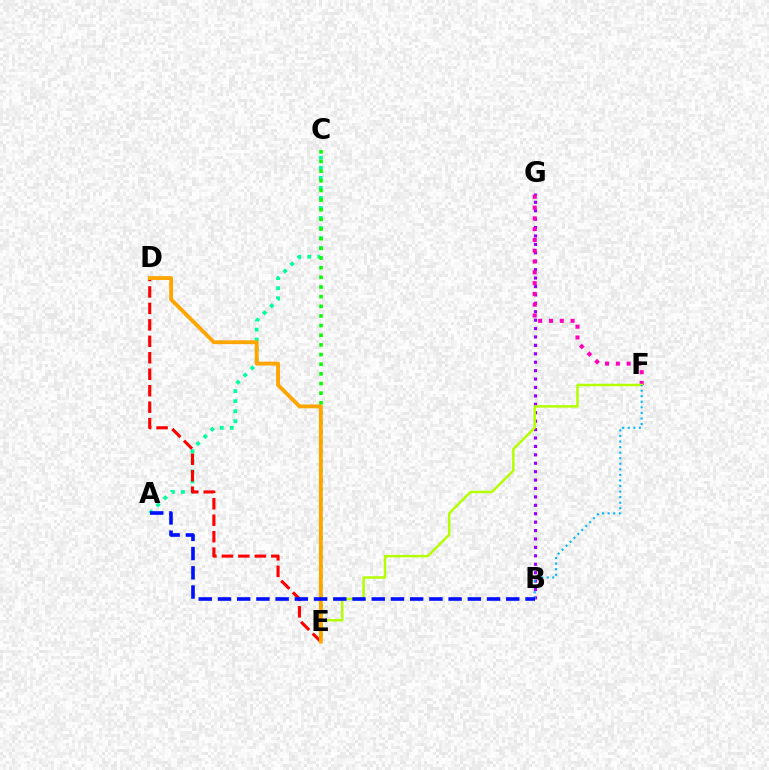{('B', 'G'): [{'color': '#9b00ff', 'line_style': 'dotted', 'thickness': 2.29}], ('A', 'C'): [{'color': '#00ff9d', 'line_style': 'dotted', 'thickness': 2.73}], ('F', 'G'): [{'color': '#ff00bd', 'line_style': 'dotted', 'thickness': 2.93}], ('E', 'F'): [{'color': '#b3ff00', 'line_style': 'solid', 'thickness': 1.77}], ('D', 'E'): [{'color': '#ff0000', 'line_style': 'dashed', 'thickness': 2.24}, {'color': '#ffa500', 'line_style': 'solid', 'thickness': 2.76}], ('C', 'E'): [{'color': '#08ff00', 'line_style': 'dotted', 'thickness': 2.62}], ('B', 'F'): [{'color': '#00b5ff', 'line_style': 'dotted', 'thickness': 1.51}], ('A', 'B'): [{'color': '#0010ff', 'line_style': 'dashed', 'thickness': 2.61}]}